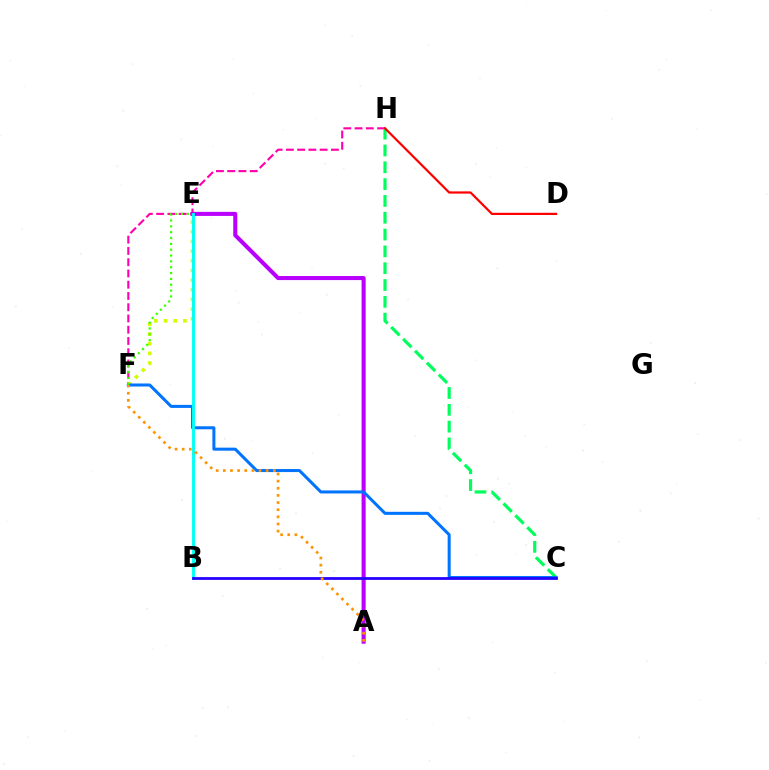{('F', 'H'): [{'color': '#ff00ac', 'line_style': 'dashed', 'thickness': 1.53}], ('A', 'E'): [{'color': '#b900ff', 'line_style': 'solid', 'thickness': 2.92}], ('E', 'F'): [{'color': '#d1ff00', 'line_style': 'dotted', 'thickness': 2.63}, {'color': '#3dff00', 'line_style': 'dotted', 'thickness': 1.59}], ('C', 'H'): [{'color': '#00ff5c', 'line_style': 'dashed', 'thickness': 2.28}], ('C', 'F'): [{'color': '#0074ff', 'line_style': 'solid', 'thickness': 2.18}], ('B', 'E'): [{'color': '#00fff6', 'line_style': 'solid', 'thickness': 2.08}], ('B', 'C'): [{'color': '#2500ff', 'line_style': 'solid', 'thickness': 2.0}], ('A', 'F'): [{'color': '#ff9400', 'line_style': 'dotted', 'thickness': 1.94}], ('D', 'H'): [{'color': '#ff0000', 'line_style': 'solid', 'thickness': 1.6}]}